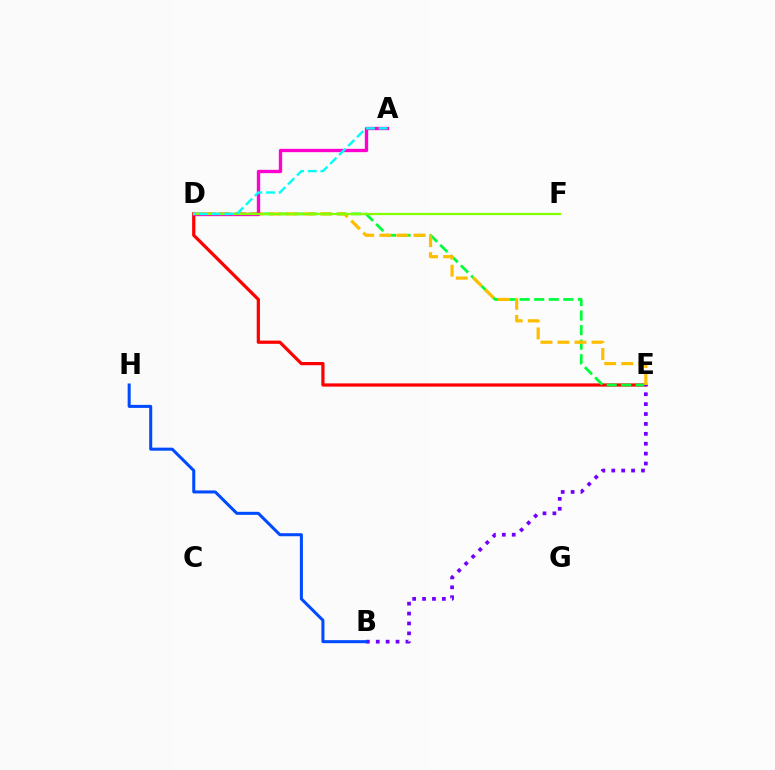{('D', 'E'): [{'color': '#ff0000', 'line_style': 'solid', 'thickness': 2.32}, {'color': '#00ff39', 'line_style': 'dashed', 'thickness': 1.98}, {'color': '#ffbd00', 'line_style': 'dashed', 'thickness': 2.31}], ('B', 'E'): [{'color': '#7200ff', 'line_style': 'dotted', 'thickness': 2.69}], ('A', 'D'): [{'color': '#ff00cf', 'line_style': 'solid', 'thickness': 2.4}, {'color': '#00fff6', 'line_style': 'dashed', 'thickness': 1.72}], ('B', 'H'): [{'color': '#004bff', 'line_style': 'solid', 'thickness': 2.18}], ('D', 'F'): [{'color': '#84ff00', 'line_style': 'solid', 'thickness': 1.62}]}